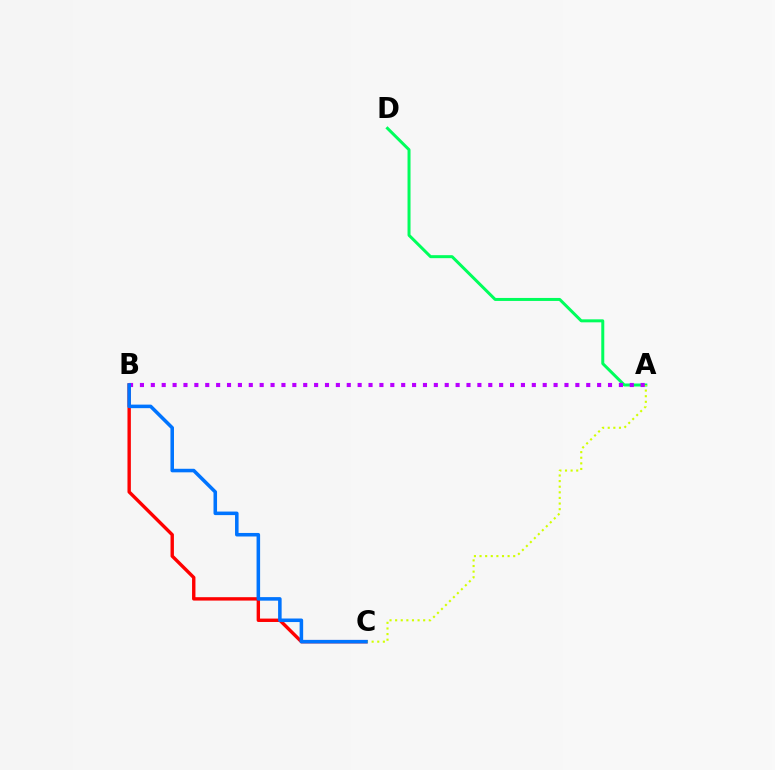{('A', 'D'): [{'color': '#00ff5c', 'line_style': 'solid', 'thickness': 2.16}], ('B', 'C'): [{'color': '#ff0000', 'line_style': 'solid', 'thickness': 2.44}, {'color': '#0074ff', 'line_style': 'solid', 'thickness': 2.55}], ('A', 'C'): [{'color': '#d1ff00', 'line_style': 'dotted', 'thickness': 1.52}], ('A', 'B'): [{'color': '#b900ff', 'line_style': 'dotted', 'thickness': 2.96}]}